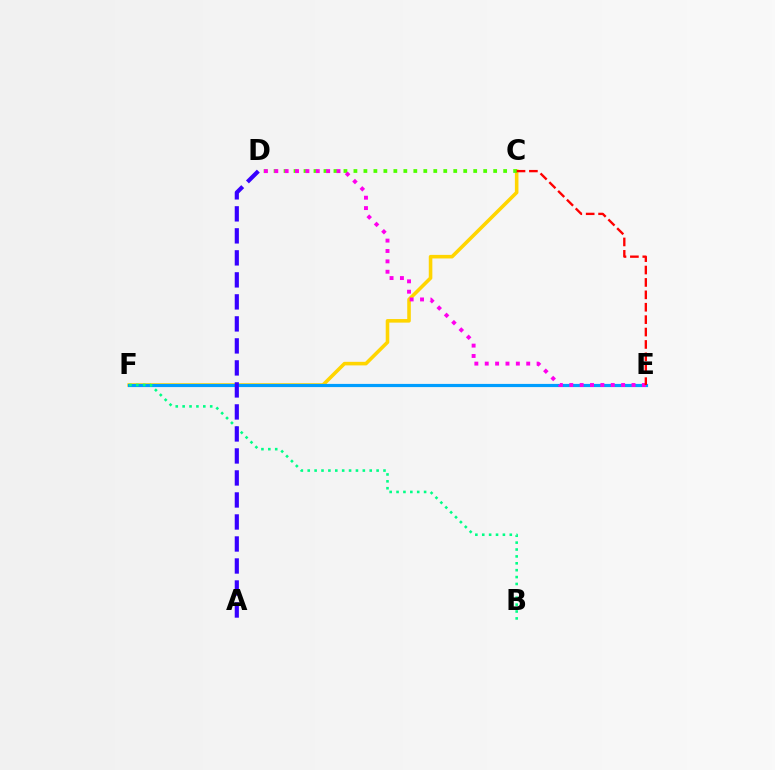{('C', 'F'): [{'color': '#ffd500', 'line_style': 'solid', 'thickness': 2.57}], ('E', 'F'): [{'color': '#009eff', 'line_style': 'solid', 'thickness': 2.29}], ('C', 'D'): [{'color': '#4fff00', 'line_style': 'dotted', 'thickness': 2.71}], ('D', 'E'): [{'color': '#ff00ed', 'line_style': 'dotted', 'thickness': 2.82}], ('C', 'E'): [{'color': '#ff0000', 'line_style': 'dashed', 'thickness': 1.68}], ('B', 'F'): [{'color': '#00ff86', 'line_style': 'dotted', 'thickness': 1.87}], ('A', 'D'): [{'color': '#3700ff', 'line_style': 'dashed', 'thickness': 2.99}]}